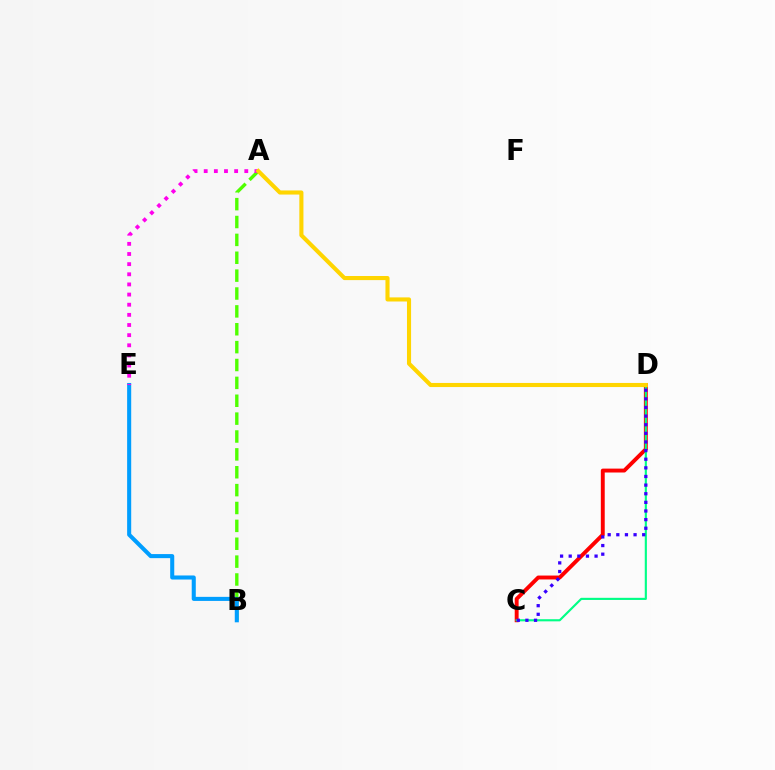{('C', 'D'): [{'color': '#ff0000', 'line_style': 'solid', 'thickness': 2.81}, {'color': '#00ff86', 'line_style': 'solid', 'thickness': 1.54}, {'color': '#3700ff', 'line_style': 'dotted', 'thickness': 2.34}], ('A', 'B'): [{'color': '#4fff00', 'line_style': 'dashed', 'thickness': 2.43}], ('B', 'E'): [{'color': '#009eff', 'line_style': 'solid', 'thickness': 2.93}], ('A', 'E'): [{'color': '#ff00ed', 'line_style': 'dotted', 'thickness': 2.76}], ('A', 'D'): [{'color': '#ffd500', 'line_style': 'solid', 'thickness': 2.95}]}